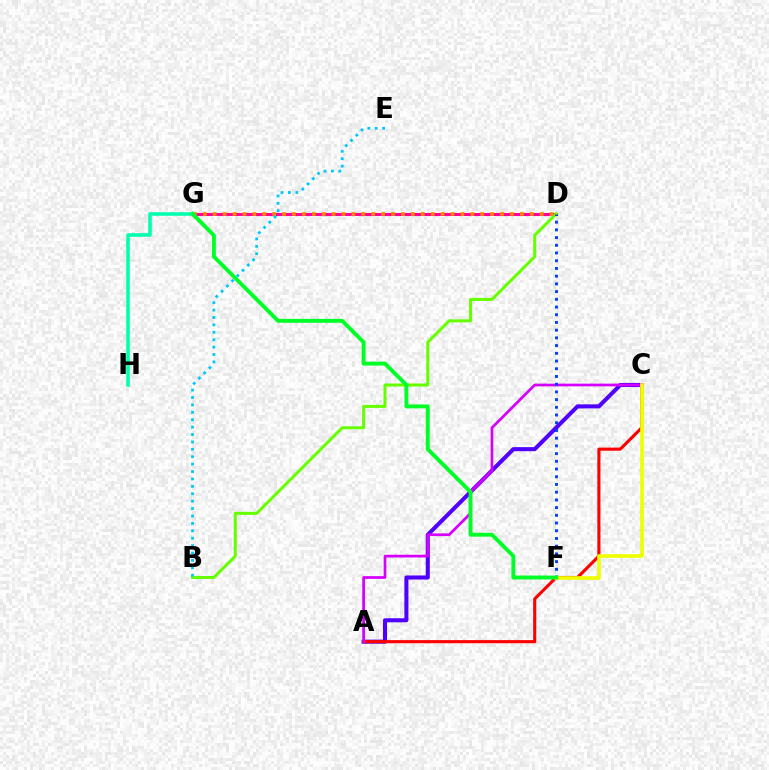{('D', 'G'): [{'color': '#ff00a0', 'line_style': 'solid', 'thickness': 2.18}, {'color': '#ff8800', 'line_style': 'dotted', 'thickness': 2.69}], ('A', 'C'): [{'color': '#4f00ff', 'line_style': 'solid', 'thickness': 2.92}, {'color': '#ff0000', 'line_style': 'solid', 'thickness': 2.24}, {'color': '#d600ff', 'line_style': 'solid', 'thickness': 1.96}], ('B', 'D'): [{'color': '#66ff00', 'line_style': 'solid', 'thickness': 2.18}], ('D', 'F'): [{'color': '#003fff', 'line_style': 'dotted', 'thickness': 2.1}], ('C', 'F'): [{'color': '#eeff00', 'line_style': 'solid', 'thickness': 2.63}], ('B', 'E'): [{'color': '#00c7ff', 'line_style': 'dotted', 'thickness': 2.01}], ('G', 'H'): [{'color': '#00ffaf', 'line_style': 'solid', 'thickness': 2.57}], ('F', 'G'): [{'color': '#00ff27', 'line_style': 'solid', 'thickness': 2.81}]}